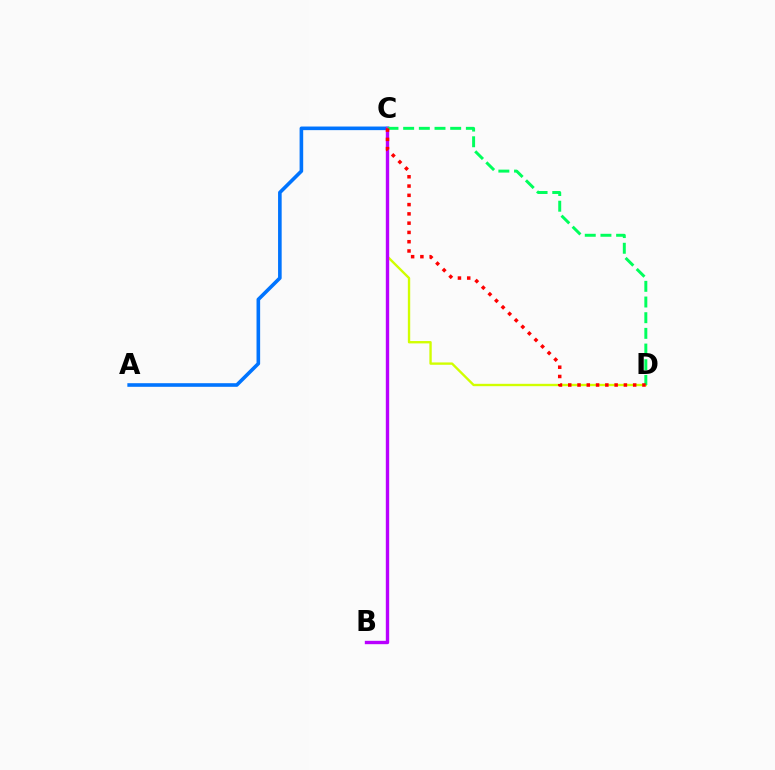{('A', 'C'): [{'color': '#0074ff', 'line_style': 'solid', 'thickness': 2.6}], ('C', 'D'): [{'color': '#d1ff00', 'line_style': 'solid', 'thickness': 1.7}, {'color': '#00ff5c', 'line_style': 'dashed', 'thickness': 2.13}, {'color': '#ff0000', 'line_style': 'dotted', 'thickness': 2.52}], ('B', 'C'): [{'color': '#b900ff', 'line_style': 'solid', 'thickness': 2.43}]}